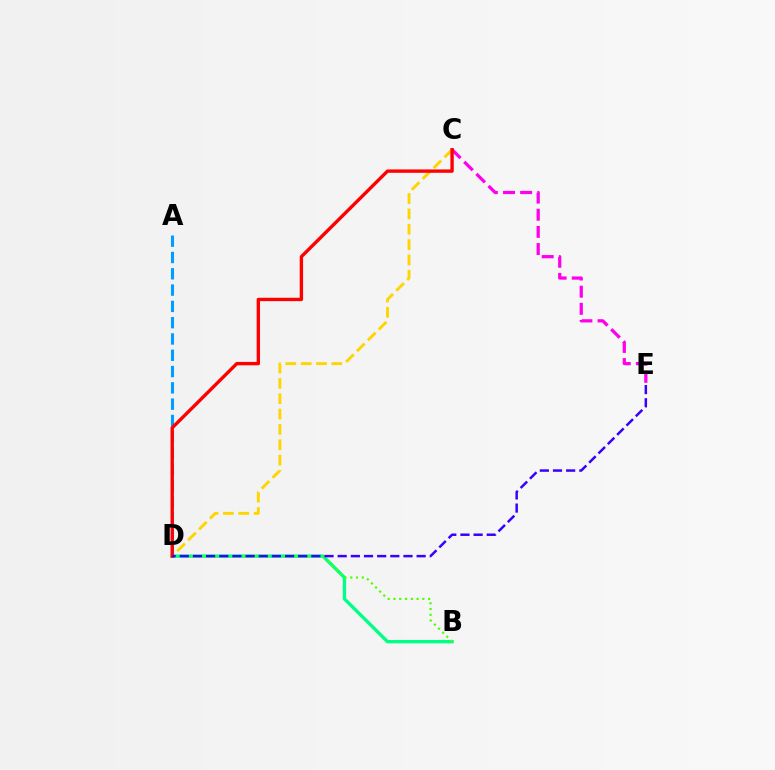{('A', 'D'): [{'color': '#009eff', 'line_style': 'dashed', 'thickness': 2.21}], ('B', 'D'): [{'color': '#00ff86', 'line_style': 'solid', 'thickness': 2.43}, {'color': '#4fff00', 'line_style': 'dotted', 'thickness': 1.57}], ('C', 'D'): [{'color': '#ffd500', 'line_style': 'dashed', 'thickness': 2.09}, {'color': '#ff0000', 'line_style': 'solid', 'thickness': 2.42}], ('C', 'E'): [{'color': '#ff00ed', 'line_style': 'dashed', 'thickness': 2.33}], ('D', 'E'): [{'color': '#3700ff', 'line_style': 'dashed', 'thickness': 1.79}]}